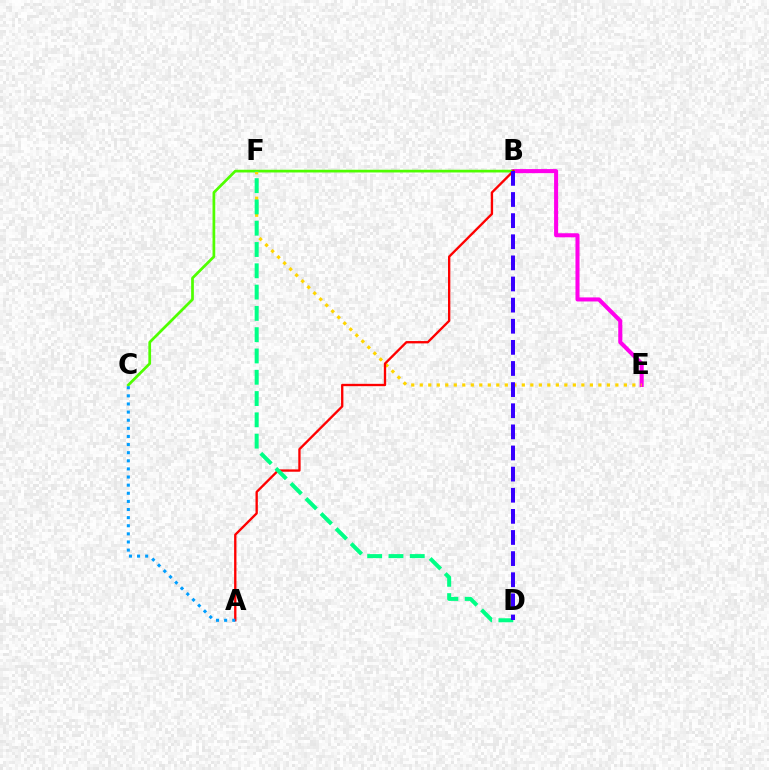{('B', 'E'): [{'color': '#ff00ed', 'line_style': 'solid', 'thickness': 2.92}], ('B', 'C'): [{'color': '#4fff00', 'line_style': 'solid', 'thickness': 1.96}], ('E', 'F'): [{'color': '#ffd500', 'line_style': 'dotted', 'thickness': 2.31}], ('A', 'B'): [{'color': '#ff0000', 'line_style': 'solid', 'thickness': 1.68}], ('D', 'F'): [{'color': '#00ff86', 'line_style': 'dashed', 'thickness': 2.89}], ('A', 'C'): [{'color': '#009eff', 'line_style': 'dotted', 'thickness': 2.21}], ('B', 'D'): [{'color': '#3700ff', 'line_style': 'dashed', 'thickness': 2.87}]}